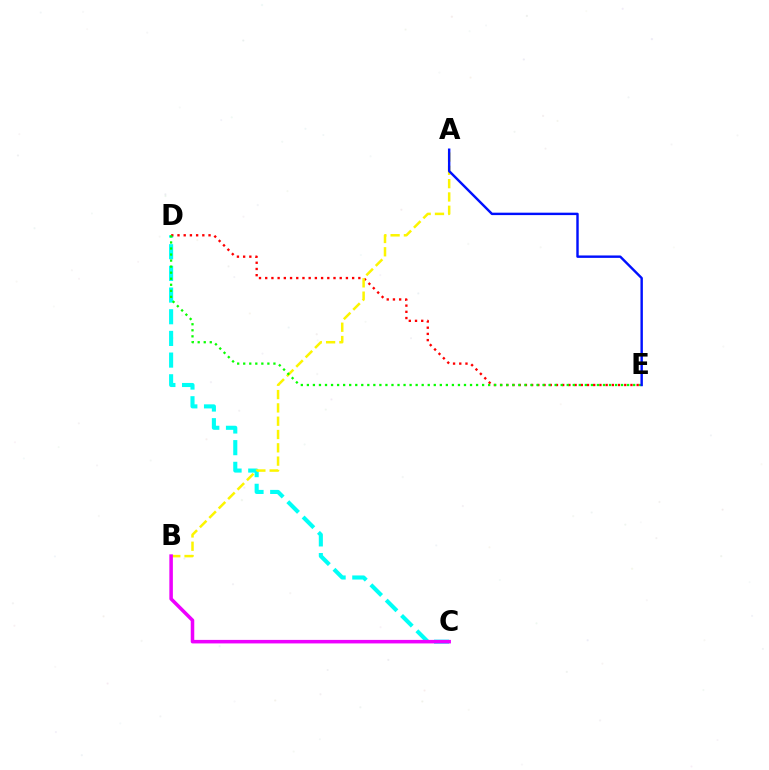{('C', 'D'): [{'color': '#00fff6', 'line_style': 'dashed', 'thickness': 2.94}], ('D', 'E'): [{'color': '#ff0000', 'line_style': 'dotted', 'thickness': 1.69}, {'color': '#08ff00', 'line_style': 'dotted', 'thickness': 1.64}], ('A', 'B'): [{'color': '#fcf500', 'line_style': 'dashed', 'thickness': 1.81}], ('A', 'E'): [{'color': '#0010ff', 'line_style': 'solid', 'thickness': 1.74}], ('B', 'C'): [{'color': '#ee00ff', 'line_style': 'solid', 'thickness': 2.54}]}